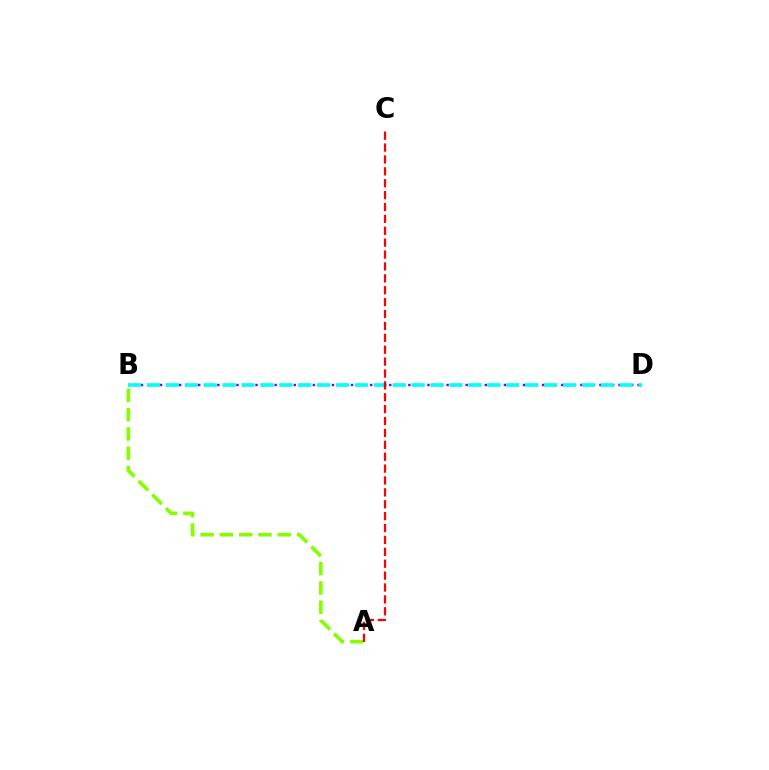{('A', 'B'): [{'color': '#84ff00', 'line_style': 'dashed', 'thickness': 2.62}], ('B', 'D'): [{'color': '#7200ff', 'line_style': 'dotted', 'thickness': 1.73}, {'color': '#00fff6', 'line_style': 'dashed', 'thickness': 2.57}], ('A', 'C'): [{'color': '#ff0000', 'line_style': 'dashed', 'thickness': 1.62}]}